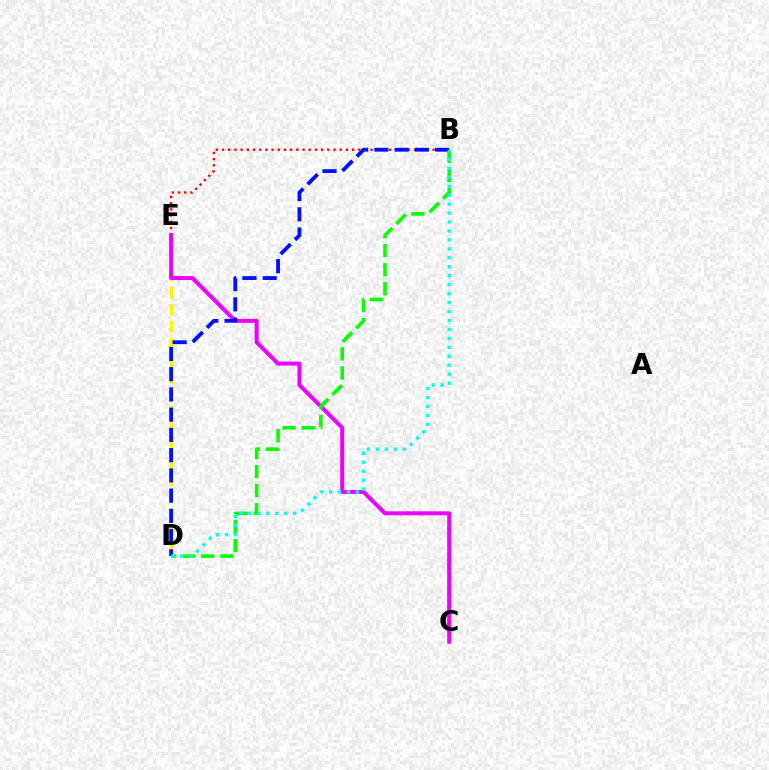{('D', 'E'): [{'color': '#fcf500', 'line_style': 'dashed', 'thickness': 2.32}], ('B', 'E'): [{'color': '#ff0000', 'line_style': 'dotted', 'thickness': 1.68}], ('C', 'E'): [{'color': '#ee00ff', 'line_style': 'solid', 'thickness': 2.89}], ('B', 'D'): [{'color': '#08ff00', 'line_style': 'dashed', 'thickness': 2.59}, {'color': '#0010ff', 'line_style': 'dashed', 'thickness': 2.75}, {'color': '#00fff6', 'line_style': 'dotted', 'thickness': 2.43}]}